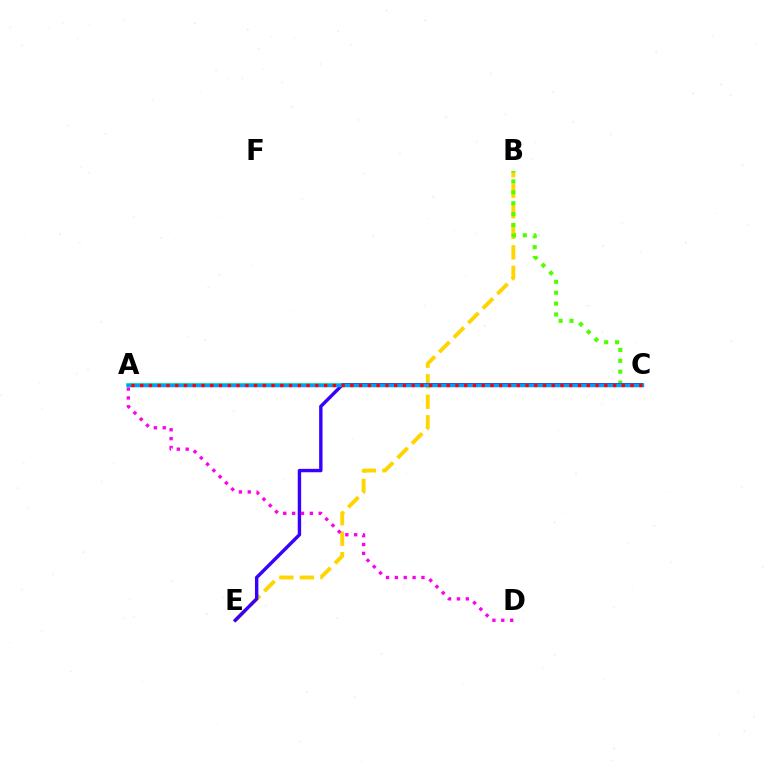{('B', 'E'): [{'color': '#ffd500', 'line_style': 'dashed', 'thickness': 2.79}], ('B', 'C'): [{'color': '#4fff00', 'line_style': 'dotted', 'thickness': 2.96}], ('A', 'C'): [{'color': '#00ff86', 'line_style': 'solid', 'thickness': 2.75}, {'color': '#009eff', 'line_style': 'solid', 'thickness': 2.52}, {'color': '#ff0000', 'line_style': 'dotted', 'thickness': 2.38}], ('C', 'E'): [{'color': '#3700ff', 'line_style': 'solid', 'thickness': 2.44}], ('A', 'D'): [{'color': '#ff00ed', 'line_style': 'dotted', 'thickness': 2.41}]}